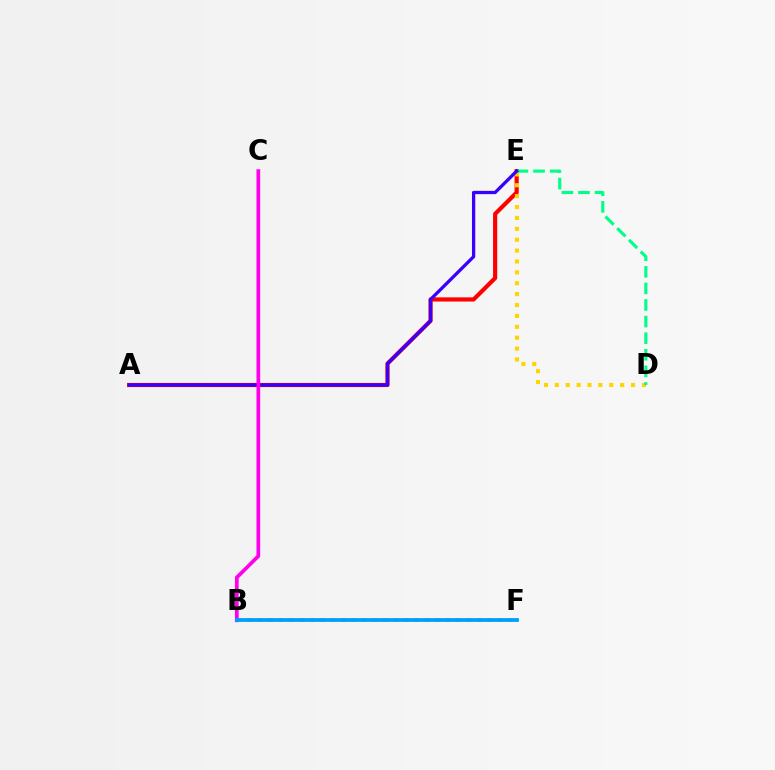{('B', 'F'): [{'color': '#4fff00', 'line_style': 'dotted', 'thickness': 2.84}, {'color': '#009eff', 'line_style': 'solid', 'thickness': 2.71}], ('A', 'E'): [{'color': '#ff0000', 'line_style': 'solid', 'thickness': 2.99}, {'color': '#3700ff', 'line_style': 'solid', 'thickness': 2.36}], ('D', 'E'): [{'color': '#ffd500', 'line_style': 'dotted', 'thickness': 2.96}, {'color': '#00ff86', 'line_style': 'dashed', 'thickness': 2.25}], ('B', 'C'): [{'color': '#ff00ed', 'line_style': 'solid', 'thickness': 2.67}]}